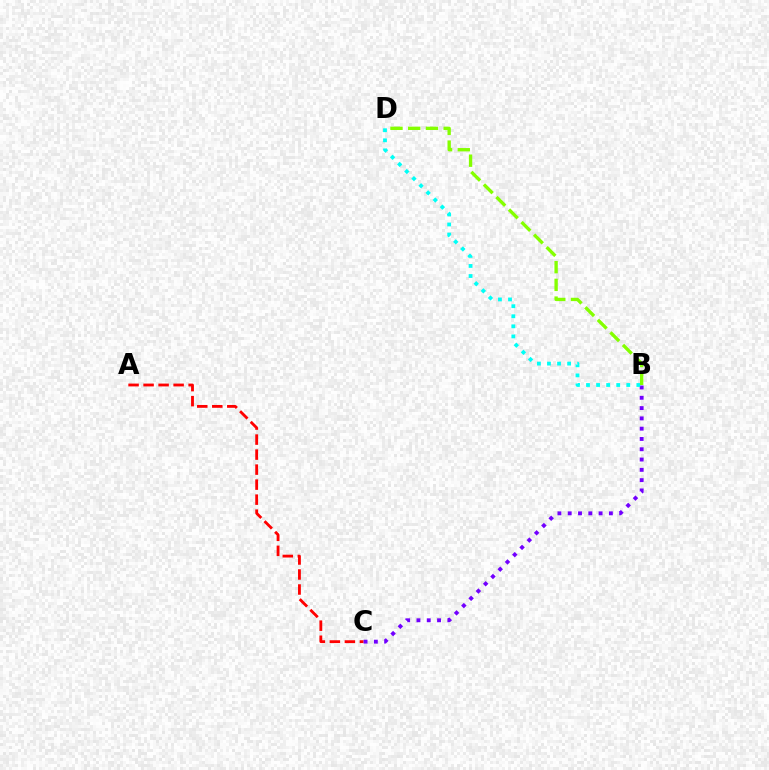{('A', 'C'): [{'color': '#ff0000', 'line_style': 'dashed', 'thickness': 2.04}], ('B', 'C'): [{'color': '#7200ff', 'line_style': 'dotted', 'thickness': 2.8}], ('B', 'D'): [{'color': '#00fff6', 'line_style': 'dotted', 'thickness': 2.74}, {'color': '#84ff00', 'line_style': 'dashed', 'thickness': 2.41}]}